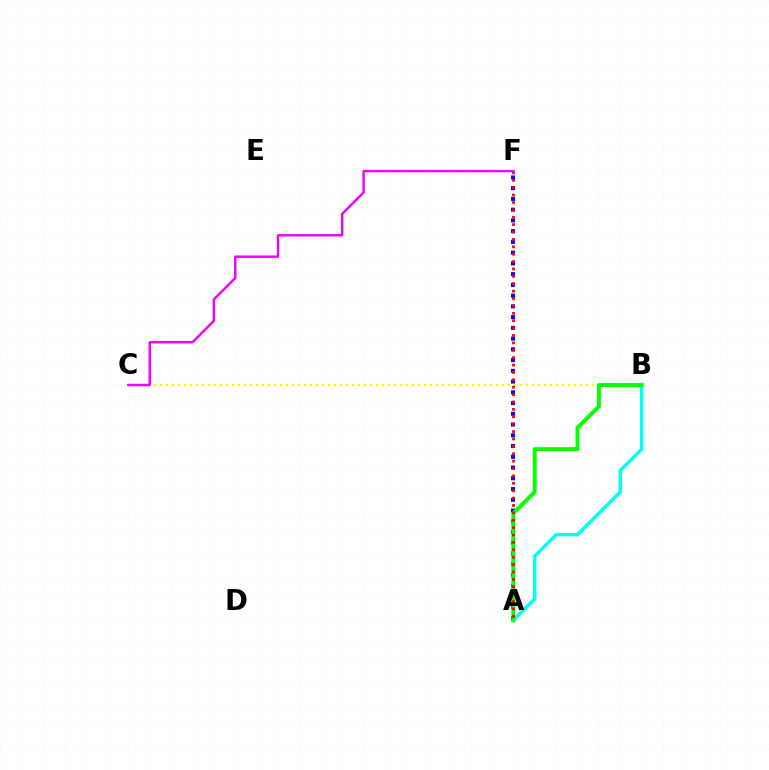{('A', 'F'): [{'color': '#0010ff', 'line_style': 'dotted', 'thickness': 2.92}, {'color': '#ff0000', 'line_style': 'dotted', 'thickness': 2.01}], ('B', 'C'): [{'color': '#fcf500', 'line_style': 'dotted', 'thickness': 1.63}], ('A', 'B'): [{'color': '#00fff6', 'line_style': 'solid', 'thickness': 2.51}, {'color': '#08ff00', 'line_style': 'solid', 'thickness': 2.86}], ('C', 'F'): [{'color': '#ee00ff', 'line_style': 'solid', 'thickness': 1.75}]}